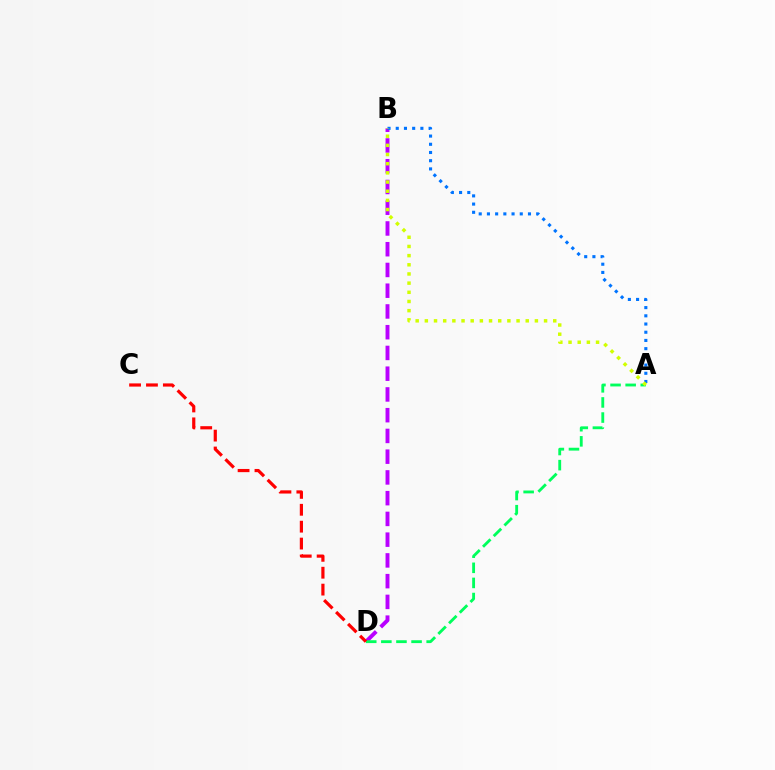{('B', 'D'): [{'color': '#b900ff', 'line_style': 'dashed', 'thickness': 2.82}], ('A', 'B'): [{'color': '#0074ff', 'line_style': 'dotted', 'thickness': 2.23}, {'color': '#d1ff00', 'line_style': 'dotted', 'thickness': 2.49}], ('A', 'D'): [{'color': '#00ff5c', 'line_style': 'dashed', 'thickness': 2.05}], ('C', 'D'): [{'color': '#ff0000', 'line_style': 'dashed', 'thickness': 2.29}]}